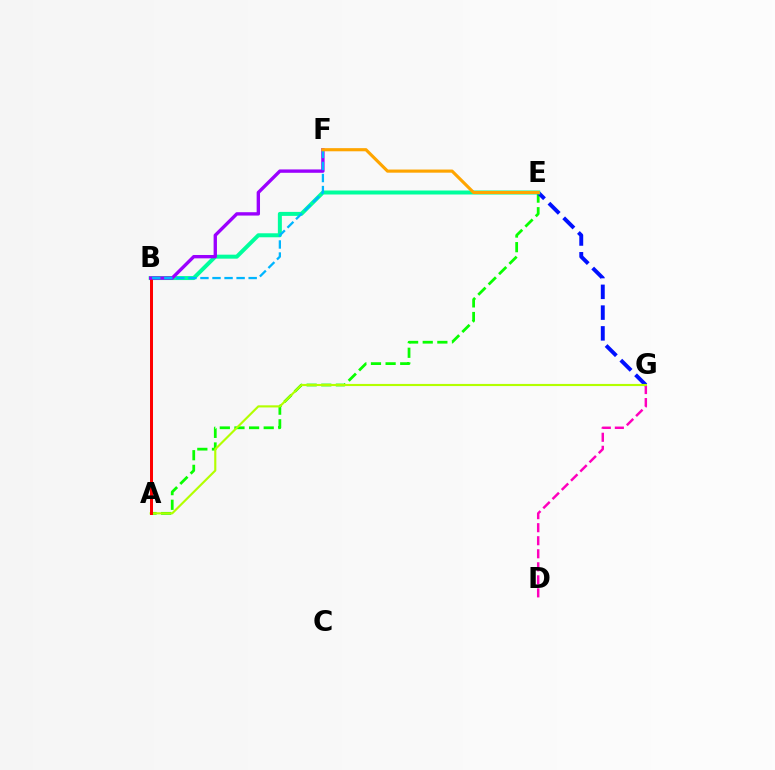{('D', 'G'): [{'color': '#ff00bd', 'line_style': 'dashed', 'thickness': 1.77}], ('A', 'E'): [{'color': '#08ff00', 'line_style': 'dashed', 'thickness': 1.99}], ('E', 'G'): [{'color': '#0010ff', 'line_style': 'dashed', 'thickness': 2.82}], ('A', 'G'): [{'color': '#b3ff00', 'line_style': 'solid', 'thickness': 1.54}], ('B', 'E'): [{'color': '#00ff9d', 'line_style': 'solid', 'thickness': 2.87}], ('A', 'B'): [{'color': '#ff0000', 'line_style': 'solid', 'thickness': 2.15}], ('B', 'F'): [{'color': '#9b00ff', 'line_style': 'solid', 'thickness': 2.42}, {'color': '#00b5ff', 'line_style': 'dashed', 'thickness': 1.64}], ('E', 'F'): [{'color': '#ffa500', 'line_style': 'solid', 'thickness': 2.26}]}